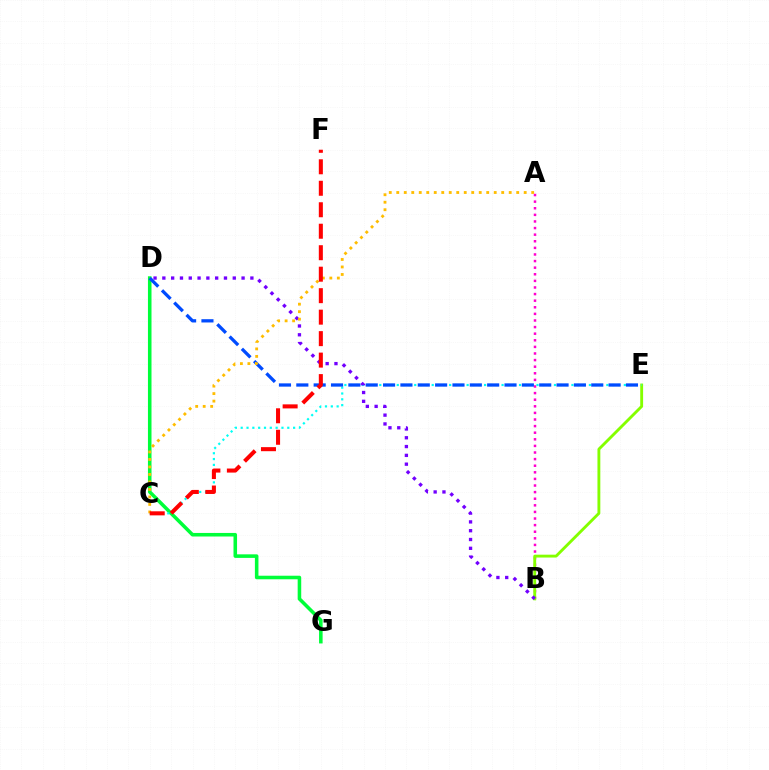{('A', 'B'): [{'color': '#ff00cf', 'line_style': 'dotted', 'thickness': 1.79}], ('D', 'G'): [{'color': '#00ff39', 'line_style': 'solid', 'thickness': 2.56}], ('B', 'E'): [{'color': '#84ff00', 'line_style': 'solid', 'thickness': 2.06}], ('C', 'E'): [{'color': '#00fff6', 'line_style': 'dotted', 'thickness': 1.58}], ('B', 'D'): [{'color': '#7200ff', 'line_style': 'dotted', 'thickness': 2.39}], ('D', 'E'): [{'color': '#004bff', 'line_style': 'dashed', 'thickness': 2.36}], ('A', 'C'): [{'color': '#ffbd00', 'line_style': 'dotted', 'thickness': 2.04}], ('C', 'F'): [{'color': '#ff0000', 'line_style': 'dashed', 'thickness': 2.92}]}